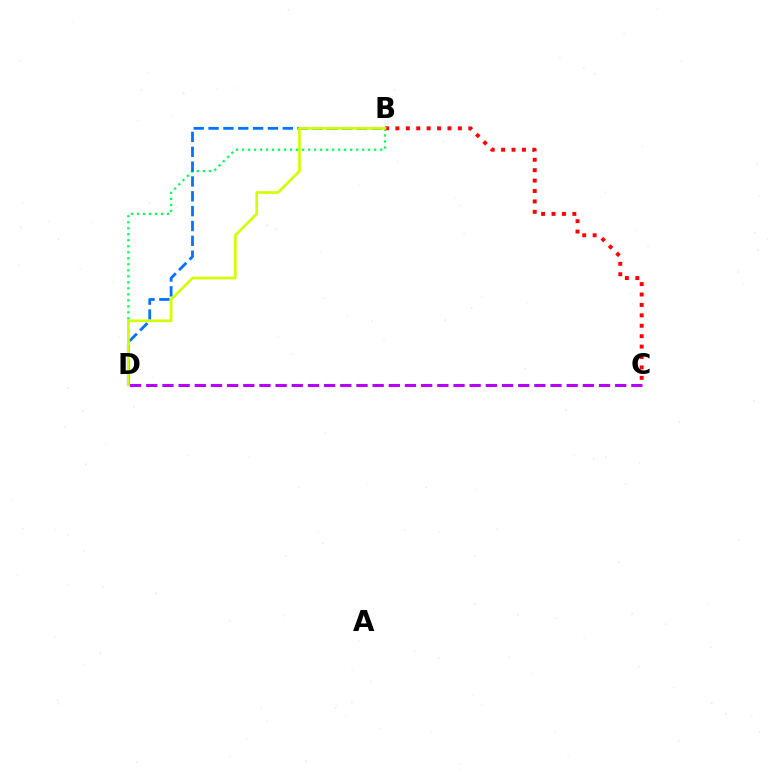{('B', 'D'): [{'color': '#00ff5c', 'line_style': 'dotted', 'thickness': 1.63}, {'color': '#0074ff', 'line_style': 'dashed', 'thickness': 2.02}, {'color': '#d1ff00', 'line_style': 'solid', 'thickness': 1.93}], ('B', 'C'): [{'color': '#ff0000', 'line_style': 'dotted', 'thickness': 2.83}], ('C', 'D'): [{'color': '#b900ff', 'line_style': 'dashed', 'thickness': 2.2}]}